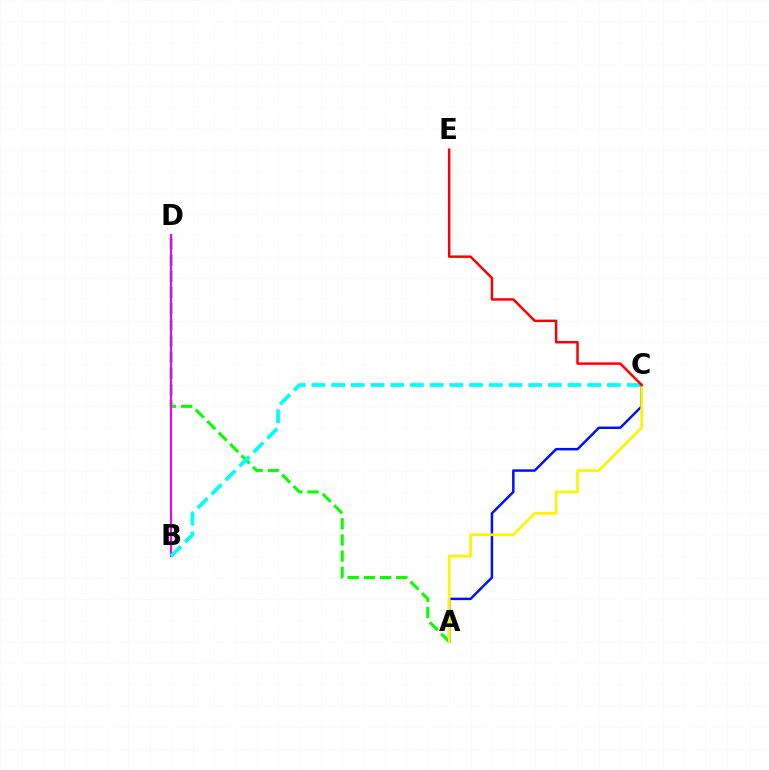{('A', 'D'): [{'color': '#08ff00', 'line_style': 'dashed', 'thickness': 2.2}], ('A', 'C'): [{'color': '#0010ff', 'line_style': 'solid', 'thickness': 1.79}, {'color': '#fcf500', 'line_style': 'solid', 'thickness': 1.93}], ('B', 'D'): [{'color': '#ee00ff', 'line_style': 'solid', 'thickness': 1.55}], ('B', 'C'): [{'color': '#00fff6', 'line_style': 'dashed', 'thickness': 2.68}], ('C', 'E'): [{'color': '#ff0000', 'line_style': 'solid', 'thickness': 1.78}]}